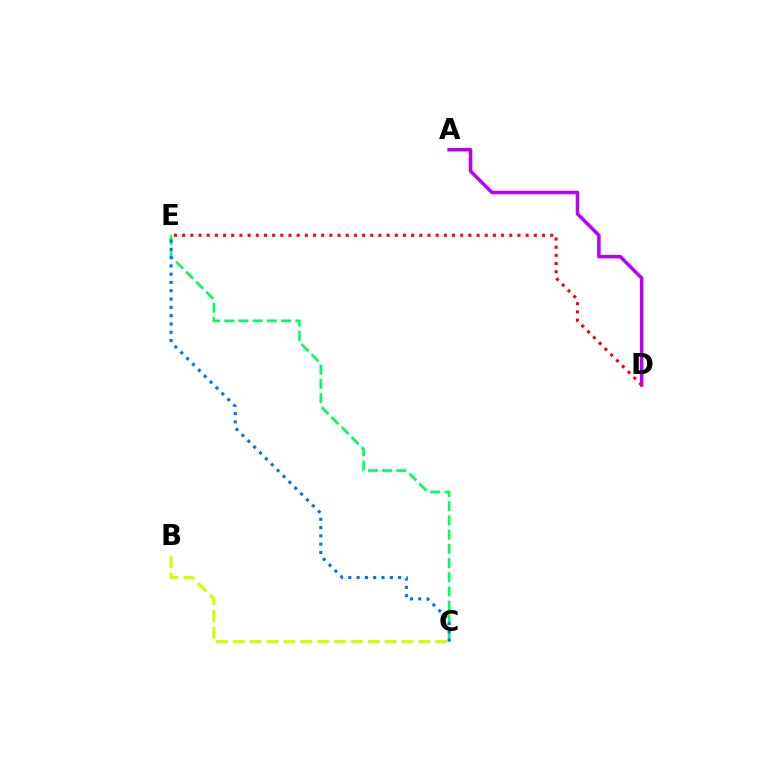{('C', 'E'): [{'color': '#00ff5c', 'line_style': 'dashed', 'thickness': 1.93}, {'color': '#0074ff', 'line_style': 'dotted', 'thickness': 2.26}], ('A', 'D'): [{'color': '#b900ff', 'line_style': 'solid', 'thickness': 2.54}], ('D', 'E'): [{'color': '#ff0000', 'line_style': 'dotted', 'thickness': 2.22}], ('B', 'C'): [{'color': '#d1ff00', 'line_style': 'dashed', 'thickness': 2.29}]}